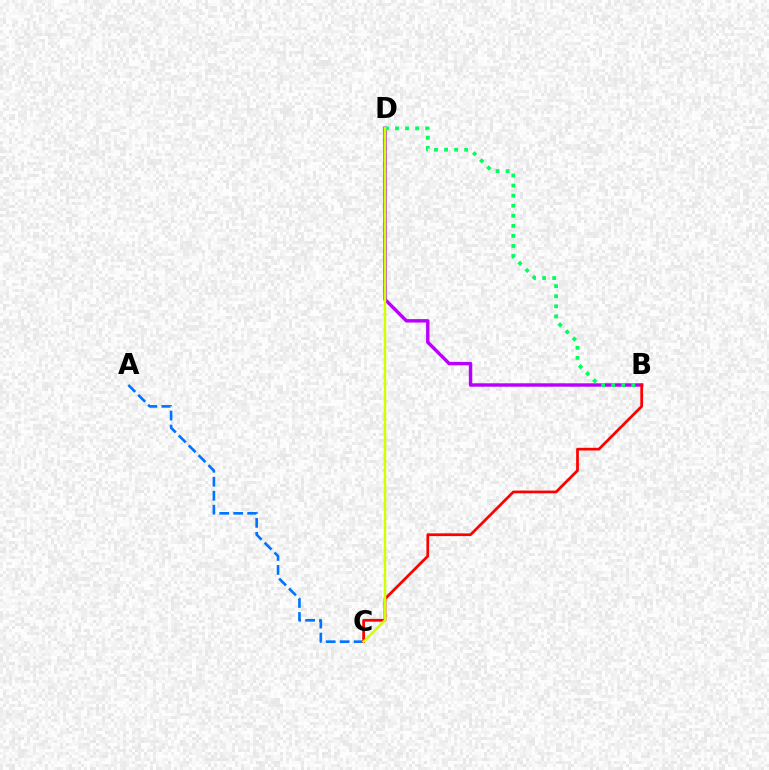{('A', 'C'): [{'color': '#0074ff', 'line_style': 'dashed', 'thickness': 1.9}], ('B', 'D'): [{'color': '#b900ff', 'line_style': 'solid', 'thickness': 2.47}, {'color': '#00ff5c', 'line_style': 'dotted', 'thickness': 2.74}], ('B', 'C'): [{'color': '#ff0000', 'line_style': 'solid', 'thickness': 1.97}], ('C', 'D'): [{'color': '#d1ff00', 'line_style': 'solid', 'thickness': 1.78}]}